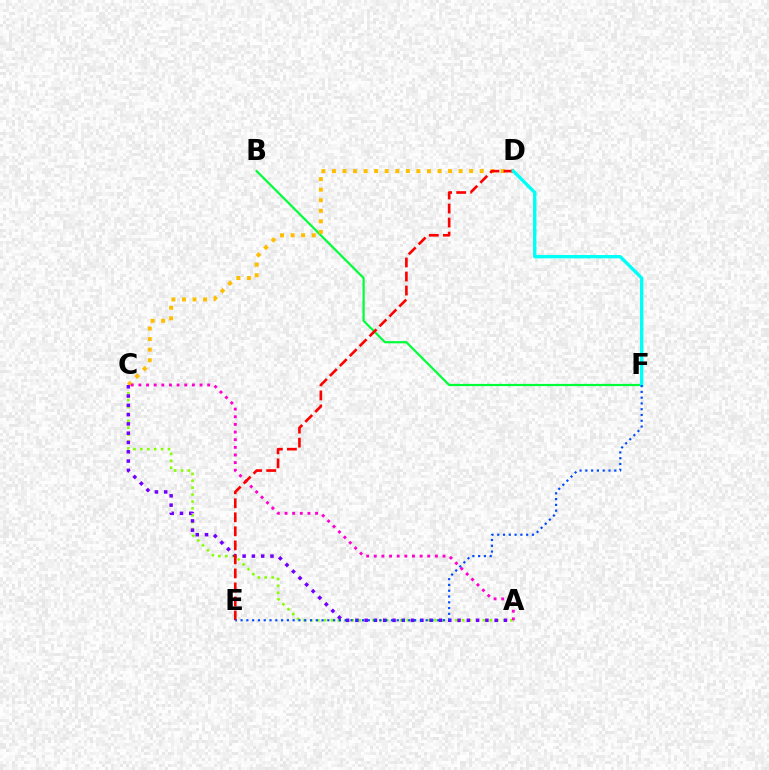{('B', 'F'): [{'color': '#00ff39', 'line_style': 'solid', 'thickness': 1.59}], ('C', 'D'): [{'color': '#ffbd00', 'line_style': 'dotted', 'thickness': 2.87}], ('A', 'C'): [{'color': '#84ff00', 'line_style': 'dotted', 'thickness': 1.87}, {'color': '#7200ff', 'line_style': 'dotted', 'thickness': 2.52}, {'color': '#ff00cf', 'line_style': 'dotted', 'thickness': 2.08}], ('D', 'E'): [{'color': '#ff0000', 'line_style': 'dashed', 'thickness': 1.91}], ('D', 'F'): [{'color': '#00fff6', 'line_style': 'solid', 'thickness': 2.42}], ('E', 'F'): [{'color': '#004bff', 'line_style': 'dotted', 'thickness': 1.57}]}